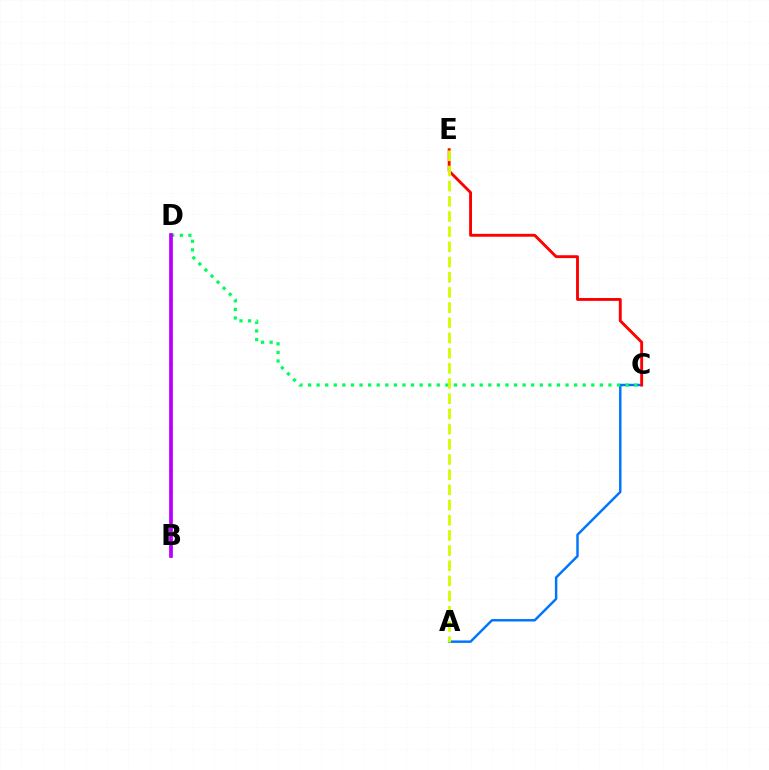{('A', 'C'): [{'color': '#0074ff', 'line_style': 'solid', 'thickness': 1.76}], ('C', 'D'): [{'color': '#00ff5c', 'line_style': 'dotted', 'thickness': 2.33}], ('C', 'E'): [{'color': '#ff0000', 'line_style': 'solid', 'thickness': 2.07}], ('A', 'E'): [{'color': '#d1ff00', 'line_style': 'dashed', 'thickness': 2.06}], ('B', 'D'): [{'color': '#b900ff', 'line_style': 'solid', 'thickness': 2.69}]}